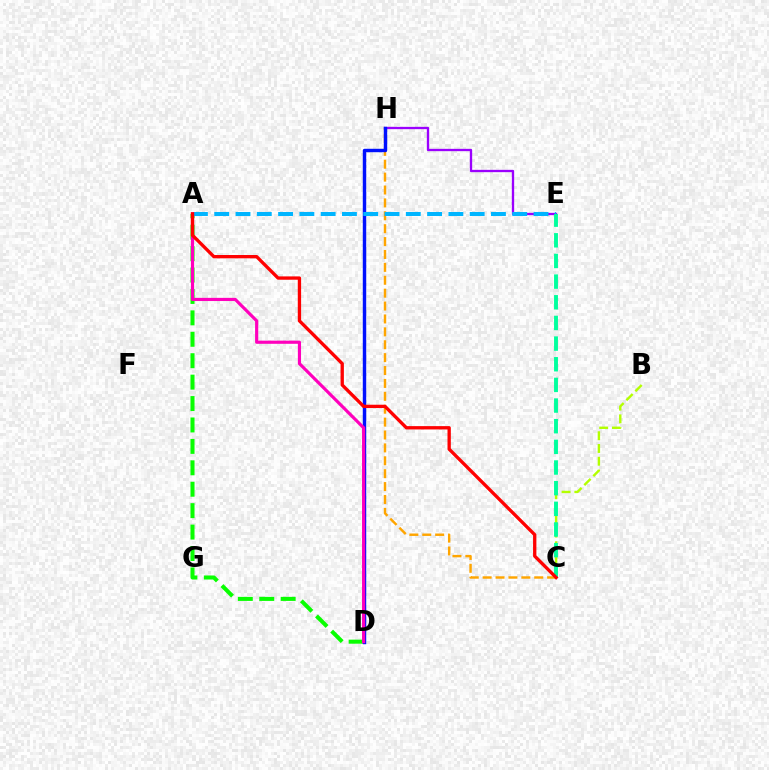{('A', 'D'): [{'color': '#08ff00', 'line_style': 'dashed', 'thickness': 2.91}, {'color': '#ff00bd', 'line_style': 'solid', 'thickness': 2.28}], ('E', 'H'): [{'color': '#9b00ff', 'line_style': 'solid', 'thickness': 1.67}], ('C', 'H'): [{'color': '#ffa500', 'line_style': 'dashed', 'thickness': 1.75}], ('B', 'C'): [{'color': '#b3ff00', 'line_style': 'dashed', 'thickness': 1.73}], ('D', 'H'): [{'color': '#0010ff', 'line_style': 'solid', 'thickness': 2.47}], ('A', 'E'): [{'color': '#00b5ff', 'line_style': 'dashed', 'thickness': 2.89}], ('C', 'E'): [{'color': '#00ff9d', 'line_style': 'dashed', 'thickness': 2.81}], ('A', 'C'): [{'color': '#ff0000', 'line_style': 'solid', 'thickness': 2.39}]}